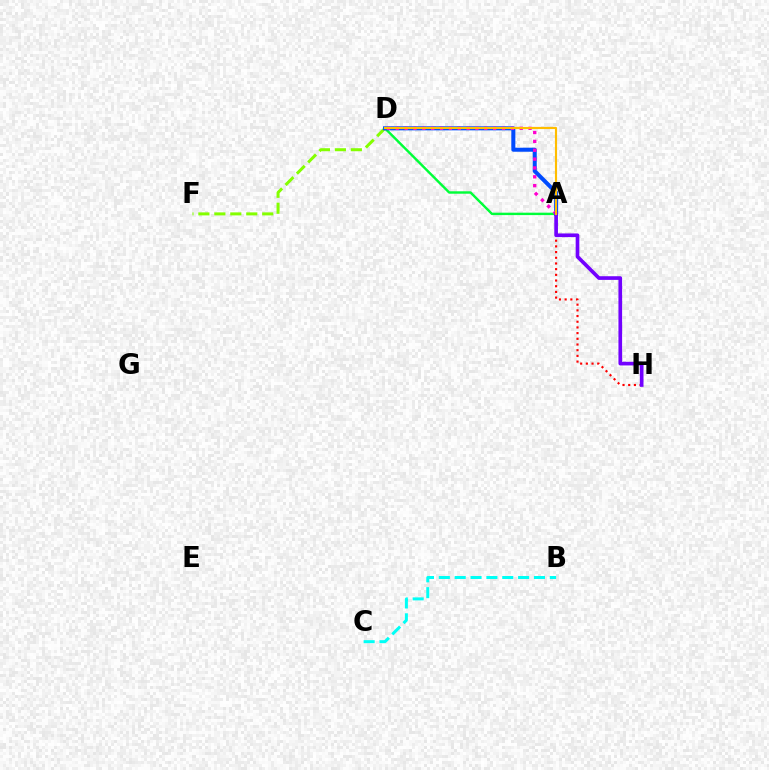{('A', 'D'): [{'color': '#00ff39', 'line_style': 'solid', 'thickness': 1.75}, {'color': '#004bff', 'line_style': 'solid', 'thickness': 2.9}, {'color': '#ff00cf', 'line_style': 'dotted', 'thickness': 2.41}, {'color': '#ffbd00', 'line_style': 'solid', 'thickness': 1.55}], ('D', 'F'): [{'color': '#84ff00', 'line_style': 'dashed', 'thickness': 2.17}], ('A', 'H'): [{'color': '#ff0000', 'line_style': 'dotted', 'thickness': 1.55}, {'color': '#7200ff', 'line_style': 'solid', 'thickness': 2.64}], ('B', 'C'): [{'color': '#00fff6', 'line_style': 'dashed', 'thickness': 2.15}]}